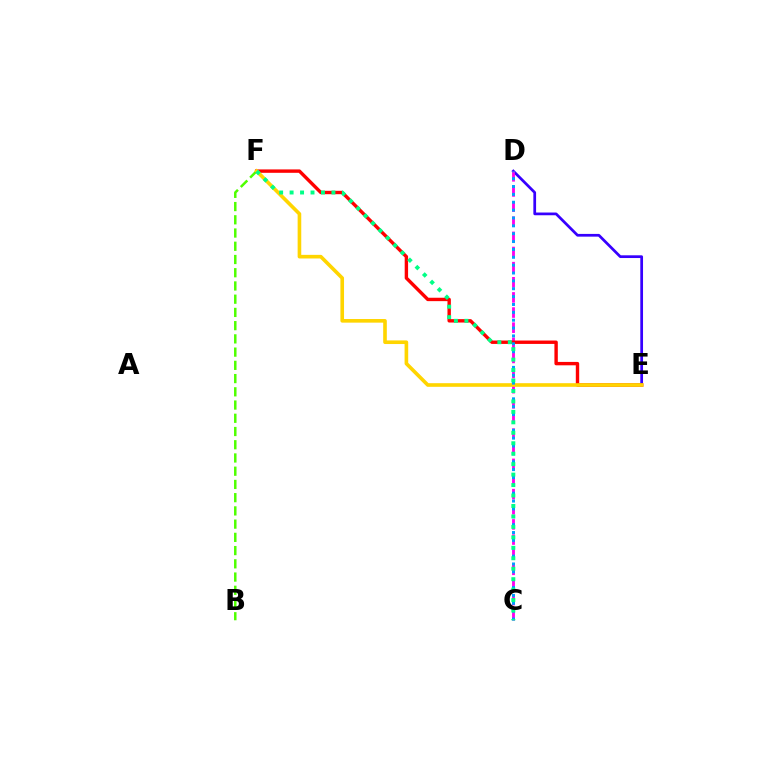{('D', 'E'): [{'color': '#3700ff', 'line_style': 'solid', 'thickness': 1.97}], ('B', 'F'): [{'color': '#4fff00', 'line_style': 'dashed', 'thickness': 1.8}], ('C', 'D'): [{'color': '#ff00ed', 'line_style': 'dashed', 'thickness': 2.06}, {'color': '#009eff', 'line_style': 'dotted', 'thickness': 2.14}], ('E', 'F'): [{'color': '#ff0000', 'line_style': 'solid', 'thickness': 2.44}, {'color': '#ffd500', 'line_style': 'solid', 'thickness': 2.61}], ('C', 'F'): [{'color': '#00ff86', 'line_style': 'dotted', 'thickness': 2.84}]}